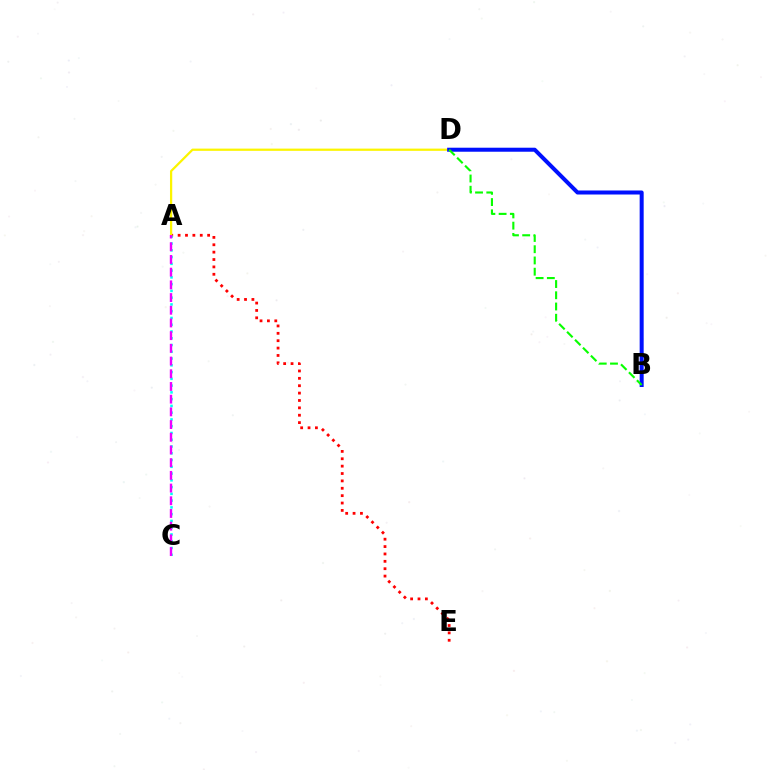{('A', 'E'): [{'color': '#ff0000', 'line_style': 'dotted', 'thickness': 2.0}], ('A', 'C'): [{'color': '#00fff6', 'line_style': 'dotted', 'thickness': 1.84}, {'color': '#ee00ff', 'line_style': 'dashed', 'thickness': 1.73}], ('A', 'D'): [{'color': '#fcf500', 'line_style': 'solid', 'thickness': 1.61}], ('B', 'D'): [{'color': '#0010ff', 'line_style': 'solid', 'thickness': 2.89}, {'color': '#08ff00', 'line_style': 'dashed', 'thickness': 1.53}]}